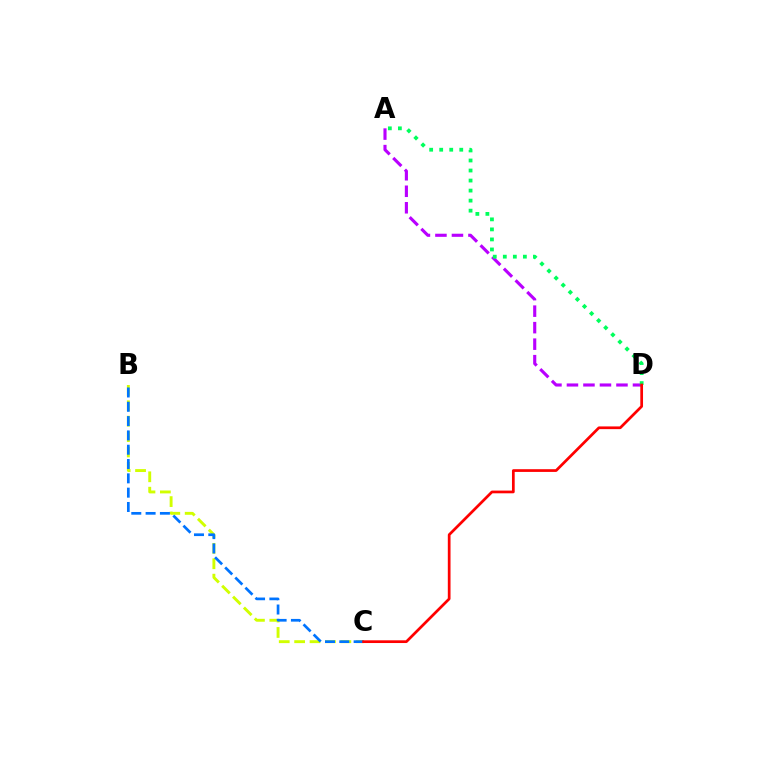{('B', 'C'): [{'color': '#d1ff00', 'line_style': 'dashed', 'thickness': 2.09}, {'color': '#0074ff', 'line_style': 'dashed', 'thickness': 1.94}], ('A', 'D'): [{'color': '#b900ff', 'line_style': 'dashed', 'thickness': 2.24}, {'color': '#00ff5c', 'line_style': 'dotted', 'thickness': 2.73}], ('C', 'D'): [{'color': '#ff0000', 'line_style': 'solid', 'thickness': 1.96}]}